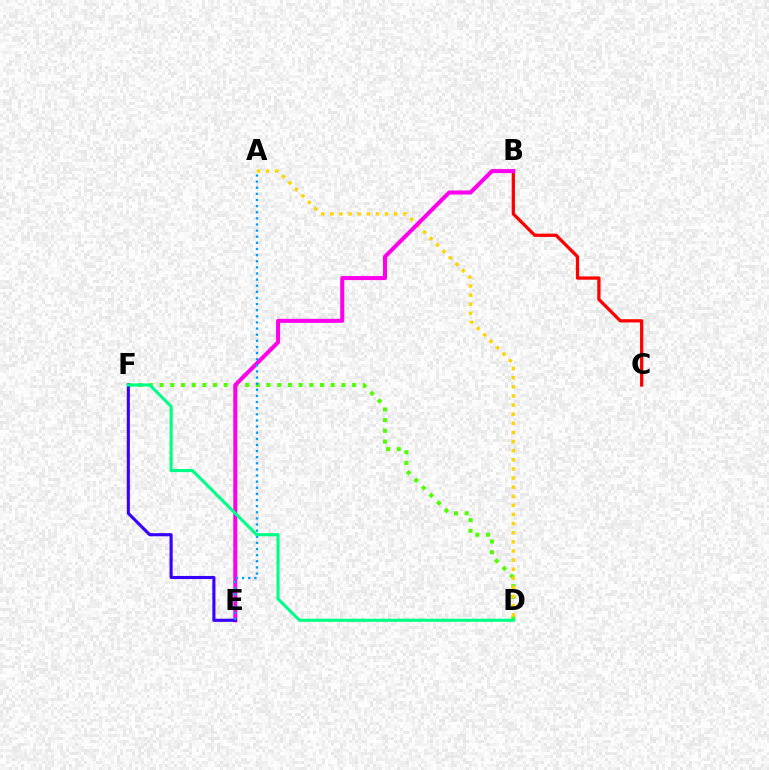{('D', 'F'): [{'color': '#4fff00', 'line_style': 'dotted', 'thickness': 2.91}, {'color': '#00ff86', 'line_style': 'solid', 'thickness': 2.23}], ('A', 'D'): [{'color': '#ffd500', 'line_style': 'dotted', 'thickness': 2.48}], ('B', 'C'): [{'color': '#ff0000', 'line_style': 'solid', 'thickness': 2.35}], ('B', 'E'): [{'color': '#ff00ed', 'line_style': 'solid', 'thickness': 2.9}], ('E', 'F'): [{'color': '#3700ff', 'line_style': 'solid', 'thickness': 2.24}], ('A', 'E'): [{'color': '#009eff', 'line_style': 'dotted', 'thickness': 1.66}]}